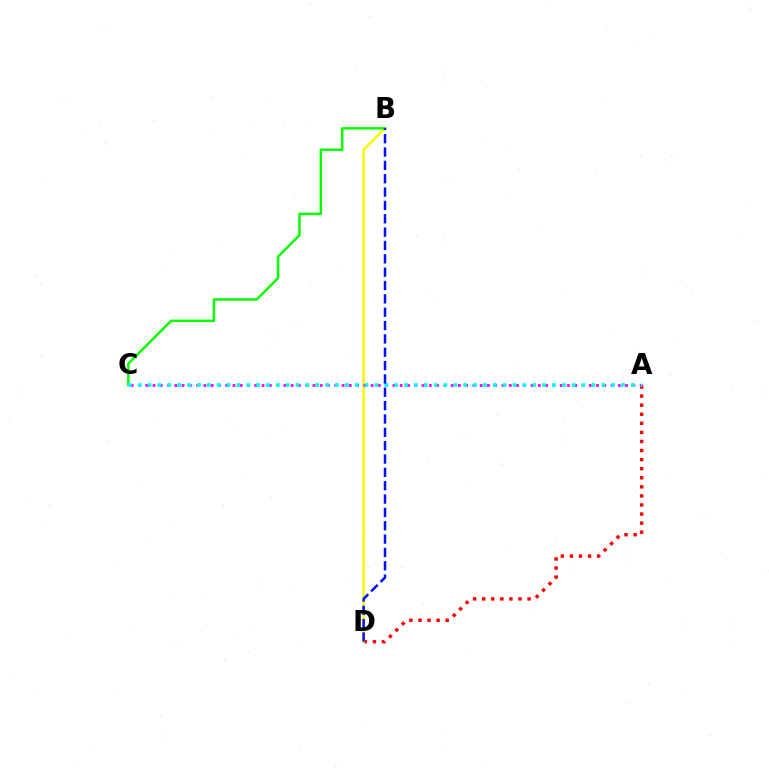{('A', 'D'): [{'color': '#ff0000', 'line_style': 'dotted', 'thickness': 2.47}], ('B', 'D'): [{'color': '#fcf500', 'line_style': 'solid', 'thickness': 1.8}, {'color': '#0010ff', 'line_style': 'dashed', 'thickness': 1.81}], ('B', 'C'): [{'color': '#08ff00', 'line_style': 'solid', 'thickness': 1.77}], ('A', 'C'): [{'color': '#ee00ff', 'line_style': 'dotted', 'thickness': 1.98}, {'color': '#00fff6', 'line_style': 'dotted', 'thickness': 2.68}]}